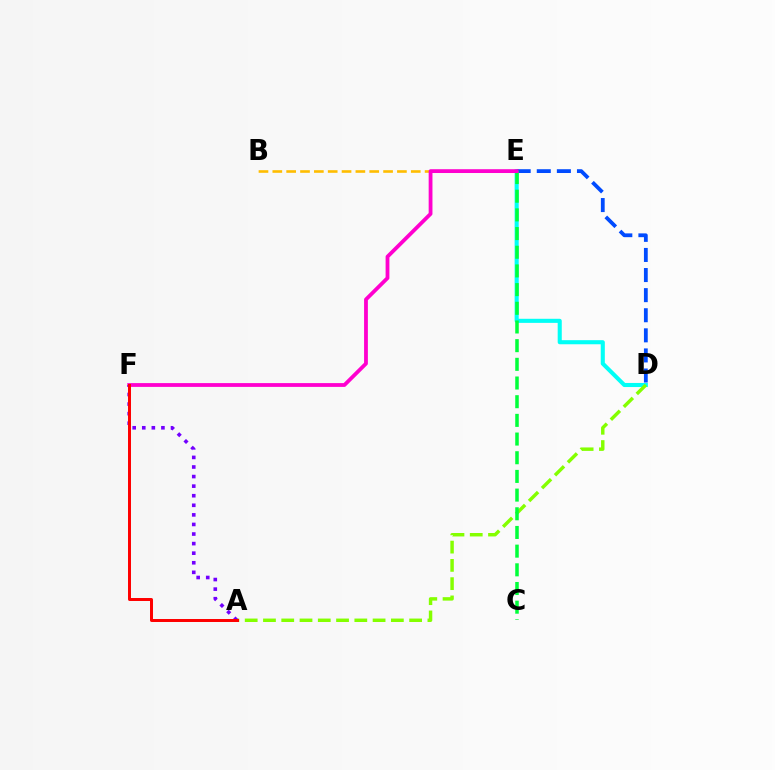{('B', 'E'): [{'color': '#ffbd00', 'line_style': 'dashed', 'thickness': 1.88}], ('D', 'E'): [{'color': '#00fff6', 'line_style': 'solid', 'thickness': 2.94}, {'color': '#004bff', 'line_style': 'dashed', 'thickness': 2.73}], ('A', 'D'): [{'color': '#84ff00', 'line_style': 'dashed', 'thickness': 2.48}], ('C', 'E'): [{'color': '#00ff39', 'line_style': 'dashed', 'thickness': 2.54}], ('E', 'F'): [{'color': '#ff00cf', 'line_style': 'solid', 'thickness': 2.73}], ('A', 'F'): [{'color': '#7200ff', 'line_style': 'dotted', 'thickness': 2.6}, {'color': '#ff0000', 'line_style': 'solid', 'thickness': 2.15}]}